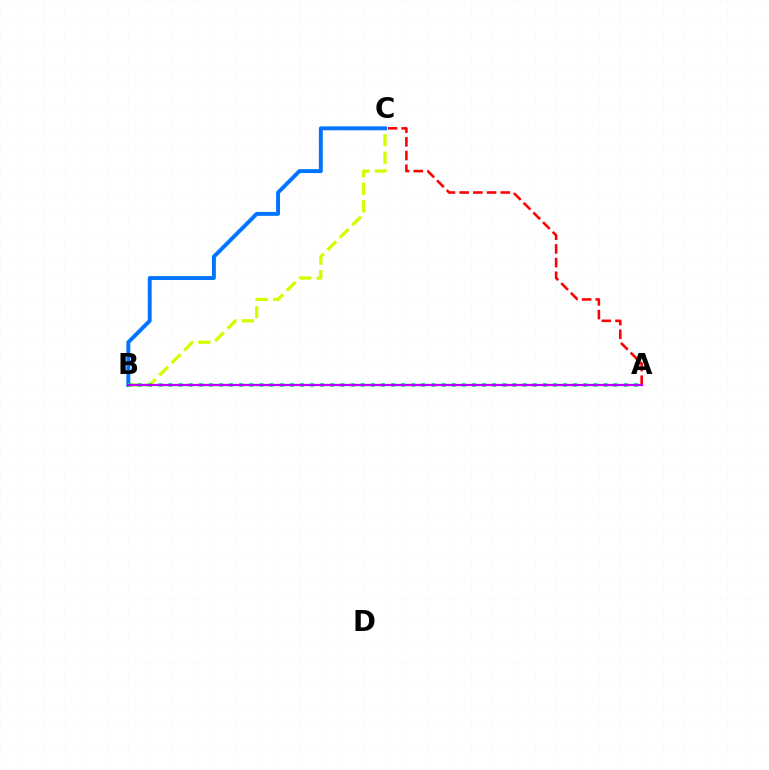{('B', 'C'): [{'color': '#d1ff00', 'line_style': 'dashed', 'thickness': 2.38}, {'color': '#0074ff', 'line_style': 'solid', 'thickness': 2.81}], ('A', 'C'): [{'color': '#ff0000', 'line_style': 'dashed', 'thickness': 1.86}], ('A', 'B'): [{'color': '#00ff5c', 'line_style': 'dotted', 'thickness': 2.75}, {'color': '#b900ff', 'line_style': 'solid', 'thickness': 1.65}]}